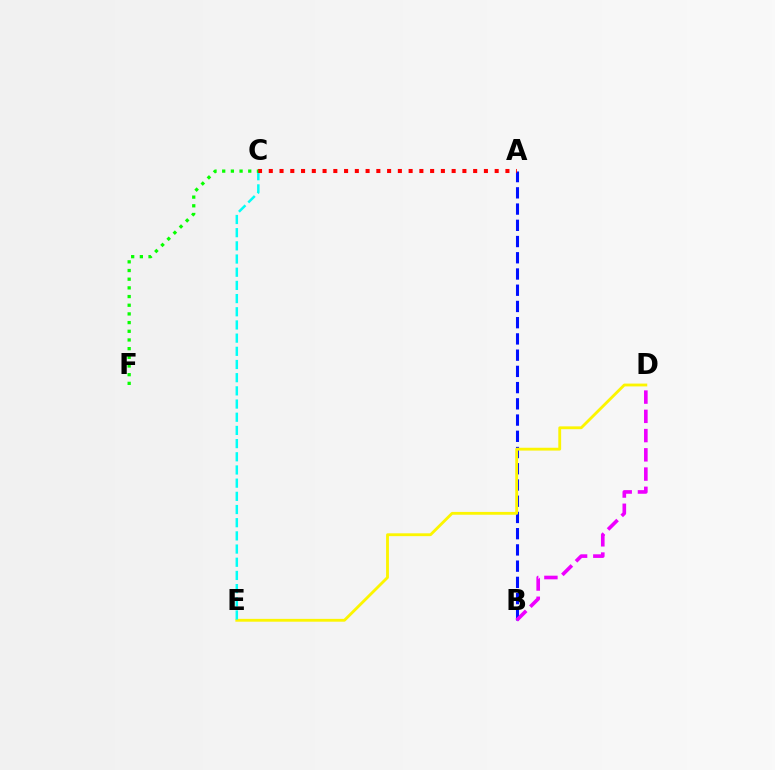{('A', 'B'): [{'color': '#0010ff', 'line_style': 'dashed', 'thickness': 2.2}], ('D', 'E'): [{'color': '#fcf500', 'line_style': 'solid', 'thickness': 2.04}], ('C', 'E'): [{'color': '#00fff6', 'line_style': 'dashed', 'thickness': 1.79}], ('B', 'D'): [{'color': '#ee00ff', 'line_style': 'dashed', 'thickness': 2.61}], ('A', 'C'): [{'color': '#ff0000', 'line_style': 'dotted', 'thickness': 2.92}], ('C', 'F'): [{'color': '#08ff00', 'line_style': 'dotted', 'thickness': 2.36}]}